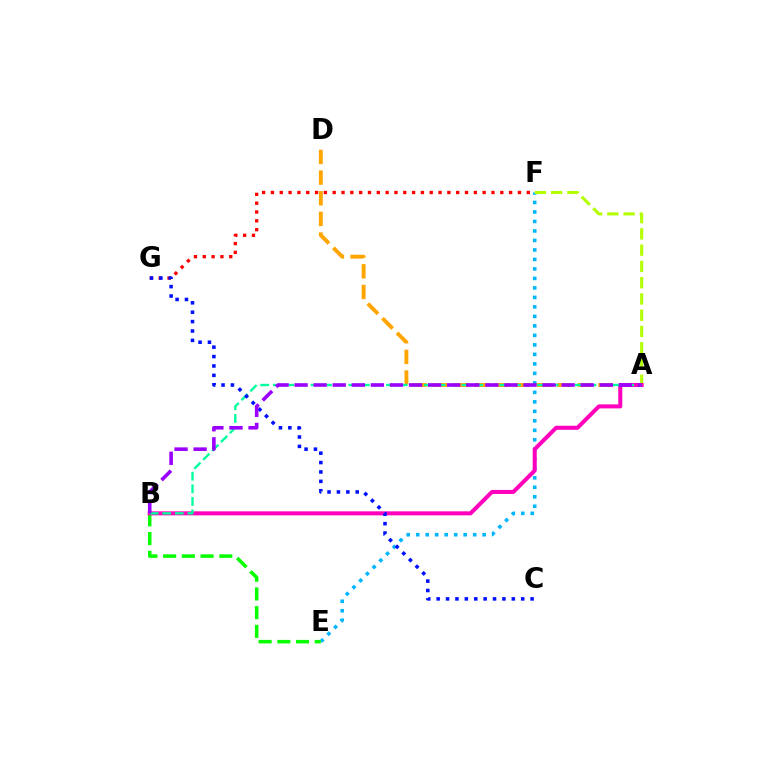{('E', 'F'): [{'color': '#00b5ff', 'line_style': 'dotted', 'thickness': 2.58}], ('A', 'D'): [{'color': '#ffa500', 'line_style': 'dashed', 'thickness': 2.81}], ('B', 'E'): [{'color': '#08ff00', 'line_style': 'dashed', 'thickness': 2.54}], ('A', 'F'): [{'color': '#b3ff00', 'line_style': 'dashed', 'thickness': 2.21}], ('F', 'G'): [{'color': '#ff0000', 'line_style': 'dotted', 'thickness': 2.4}], ('A', 'B'): [{'color': '#ff00bd', 'line_style': 'solid', 'thickness': 2.9}, {'color': '#00ff9d', 'line_style': 'dashed', 'thickness': 1.71}, {'color': '#9b00ff', 'line_style': 'dashed', 'thickness': 2.59}], ('C', 'G'): [{'color': '#0010ff', 'line_style': 'dotted', 'thickness': 2.55}]}